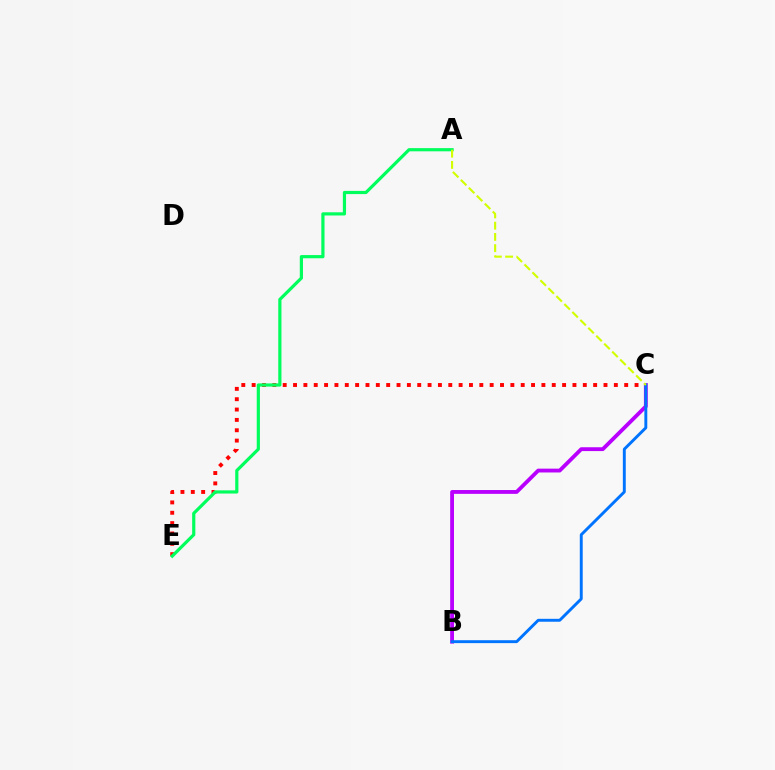{('C', 'E'): [{'color': '#ff0000', 'line_style': 'dotted', 'thickness': 2.81}], ('A', 'E'): [{'color': '#00ff5c', 'line_style': 'solid', 'thickness': 2.3}], ('B', 'C'): [{'color': '#b900ff', 'line_style': 'solid', 'thickness': 2.76}, {'color': '#0074ff', 'line_style': 'solid', 'thickness': 2.1}], ('A', 'C'): [{'color': '#d1ff00', 'line_style': 'dashed', 'thickness': 1.53}]}